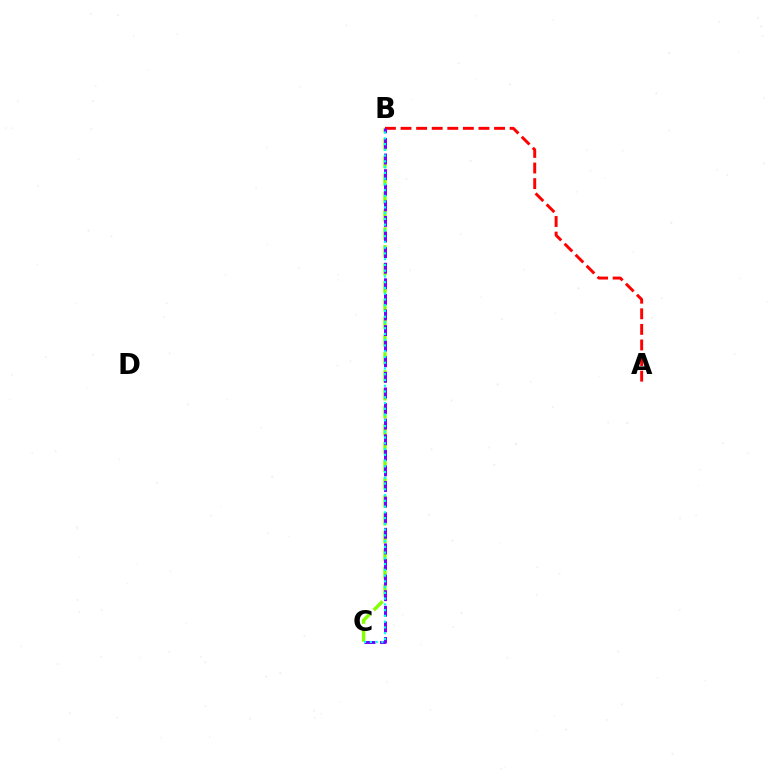{('B', 'C'): [{'color': '#84ff00', 'line_style': 'dashed', 'thickness': 2.43}, {'color': '#7200ff', 'line_style': 'dashed', 'thickness': 2.12}, {'color': '#00fff6', 'line_style': 'dotted', 'thickness': 1.56}], ('A', 'B'): [{'color': '#ff0000', 'line_style': 'dashed', 'thickness': 2.12}]}